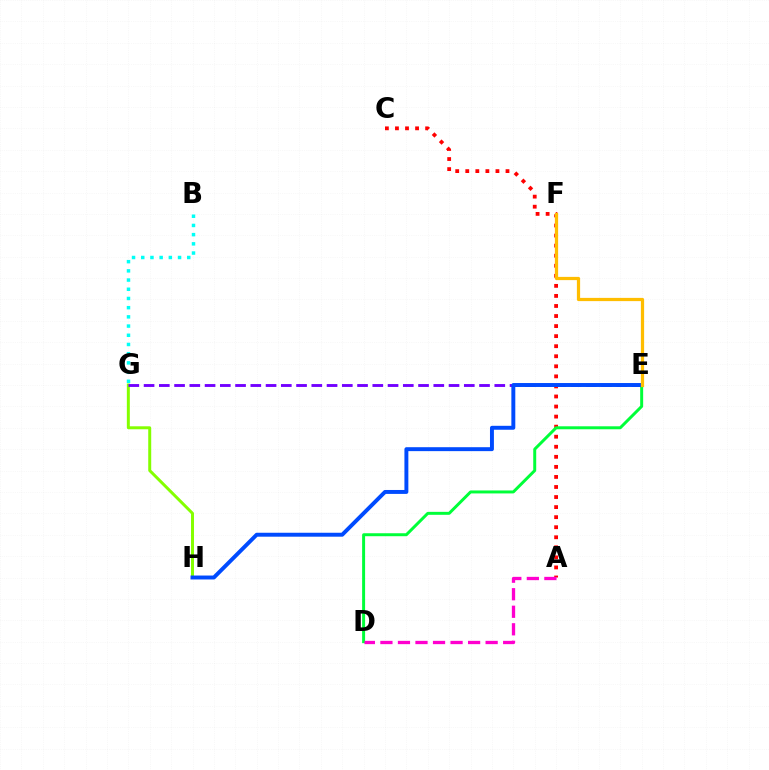{('G', 'H'): [{'color': '#84ff00', 'line_style': 'solid', 'thickness': 2.15}], ('A', 'C'): [{'color': '#ff0000', 'line_style': 'dotted', 'thickness': 2.73}], ('D', 'E'): [{'color': '#00ff39', 'line_style': 'solid', 'thickness': 2.14}], ('A', 'D'): [{'color': '#ff00cf', 'line_style': 'dashed', 'thickness': 2.38}], ('E', 'G'): [{'color': '#7200ff', 'line_style': 'dashed', 'thickness': 2.07}], ('E', 'H'): [{'color': '#004bff', 'line_style': 'solid', 'thickness': 2.83}], ('E', 'F'): [{'color': '#ffbd00', 'line_style': 'solid', 'thickness': 2.33}], ('B', 'G'): [{'color': '#00fff6', 'line_style': 'dotted', 'thickness': 2.5}]}